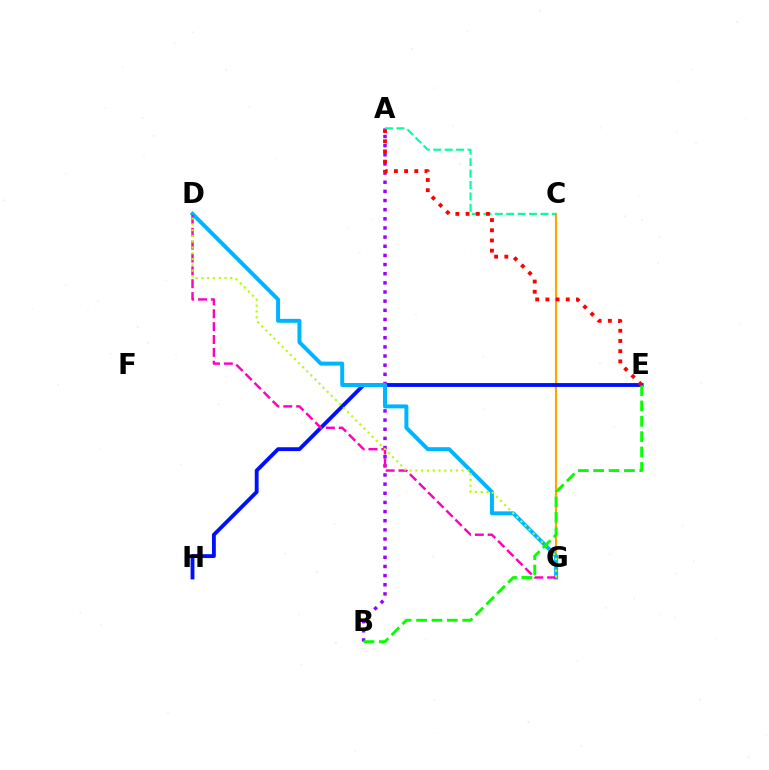{('C', 'G'): [{'color': '#ffa500', 'line_style': 'solid', 'thickness': 1.57}], ('E', 'H'): [{'color': '#0010ff', 'line_style': 'solid', 'thickness': 2.77}], ('A', 'B'): [{'color': '#9b00ff', 'line_style': 'dotted', 'thickness': 2.49}], ('A', 'C'): [{'color': '#00ff9d', 'line_style': 'dashed', 'thickness': 1.55}], ('D', 'G'): [{'color': '#00b5ff', 'line_style': 'solid', 'thickness': 2.86}, {'color': '#ff00bd', 'line_style': 'dashed', 'thickness': 1.75}, {'color': '#b3ff00', 'line_style': 'dotted', 'thickness': 1.57}], ('B', 'E'): [{'color': '#08ff00', 'line_style': 'dashed', 'thickness': 2.09}], ('A', 'E'): [{'color': '#ff0000', 'line_style': 'dotted', 'thickness': 2.77}]}